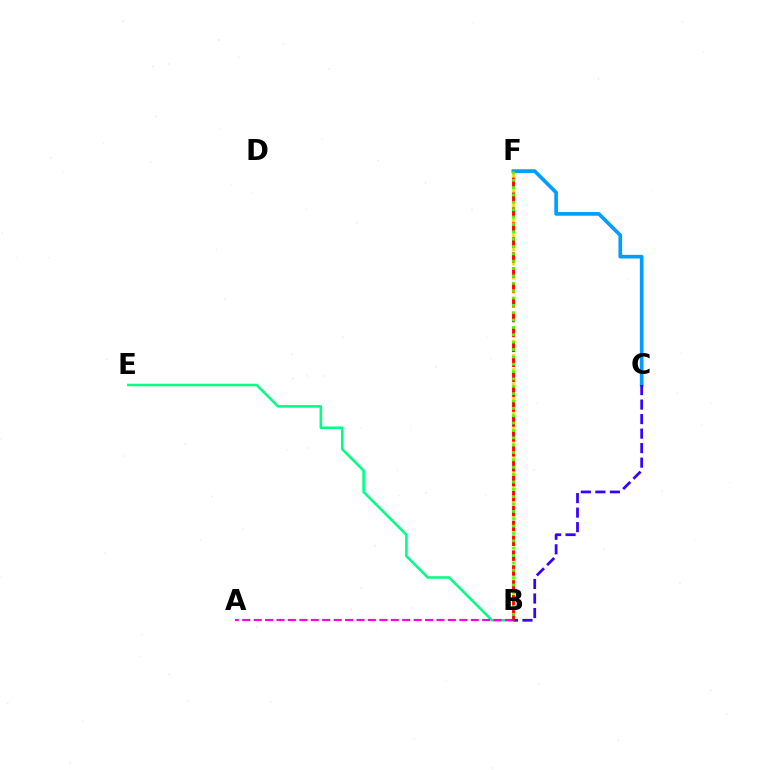{('B', 'E'): [{'color': '#00ff86', 'line_style': 'solid', 'thickness': 1.85}], ('C', 'F'): [{'color': '#009eff', 'line_style': 'solid', 'thickness': 2.64}], ('A', 'B'): [{'color': '#ff00ed', 'line_style': 'dashed', 'thickness': 1.55}], ('B', 'F'): [{'color': '#ffd500', 'line_style': 'dashed', 'thickness': 1.91}, {'color': '#ff0000', 'line_style': 'dashed', 'thickness': 2.03}, {'color': '#4fff00', 'line_style': 'dotted', 'thickness': 2.0}], ('B', 'C'): [{'color': '#3700ff', 'line_style': 'dashed', 'thickness': 1.97}]}